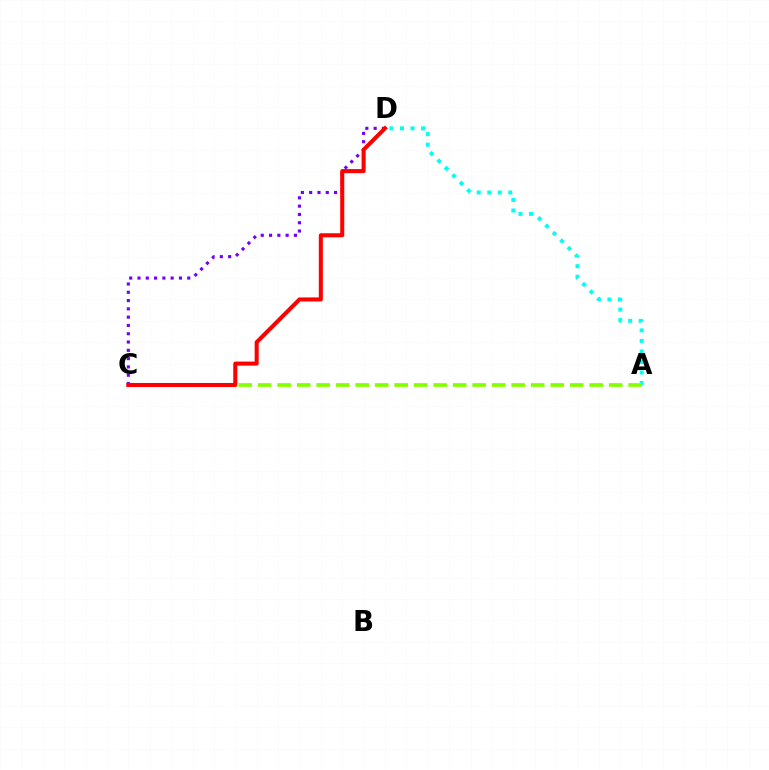{('C', 'D'): [{'color': '#7200ff', 'line_style': 'dotted', 'thickness': 2.25}, {'color': '#ff0000', 'line_style': 'solid', 'thickness': 2.92}], ('A', 'D'): [{'color': '#00fff6', 'line_style': 'dotted', 'thickness': 2.86}], ('A', 'C'): [{'color': '#84ff00', 'line_style': 'dashed', 'thickness': 2.65}]}